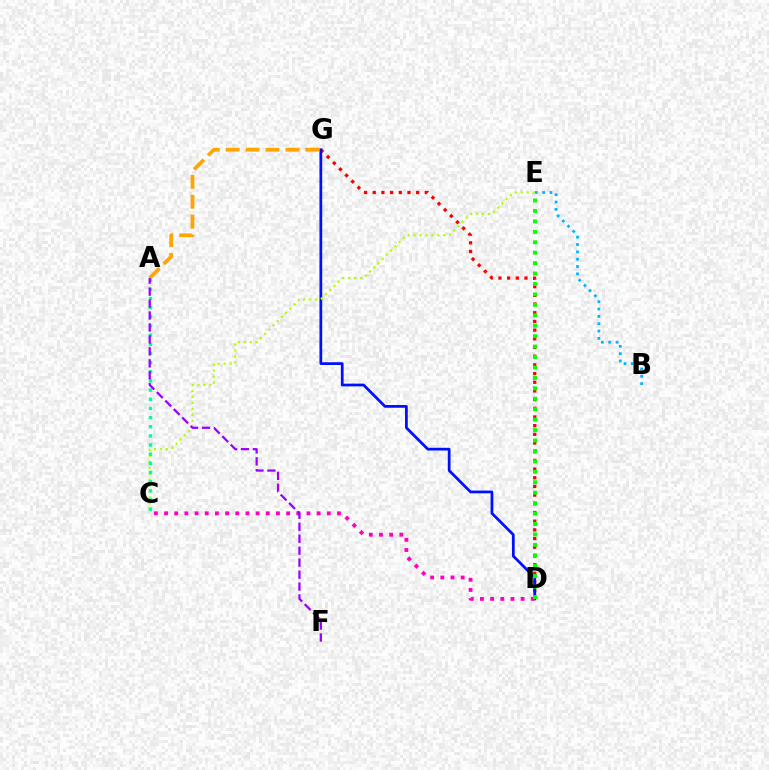{('D', 'G'): [{'color': '#ff0000', 'line_style': 'dotted', 'thickness': 2.36}, {'color': '#0010ff', 'line_style': 'solid', 'thickness': 1.98}], ('C', 'E'): [{'color': '#b3ff00', 'line_style': 'dotted', 'thickness': 1.62}], ('B', 'E'): [{'color': '#00b5ff', 'line_style': 'dotted', 'thickness': 1.99}], ('C', 'D'): [{'color': '#ff00bd', 'line_style': 'dotted', 'thickness': 2.76}], ('A', 'C'): [{'color': '#00ff9d', 'line_style': 'dotted', 'thickness': 2.49}], ('A', 'G'): [{'color': '#ffa500', 'line_style': 'dashed', 'thickness': 2.71}], ('A', 'F'): [{'color': '#9b00ff', 'line_style': 'dashed', 'thickness': 1.62}], ('D', 'E'): [{'color': '#08ff00', 'line_style': 'dotted', 'thickness': 2.84}]}